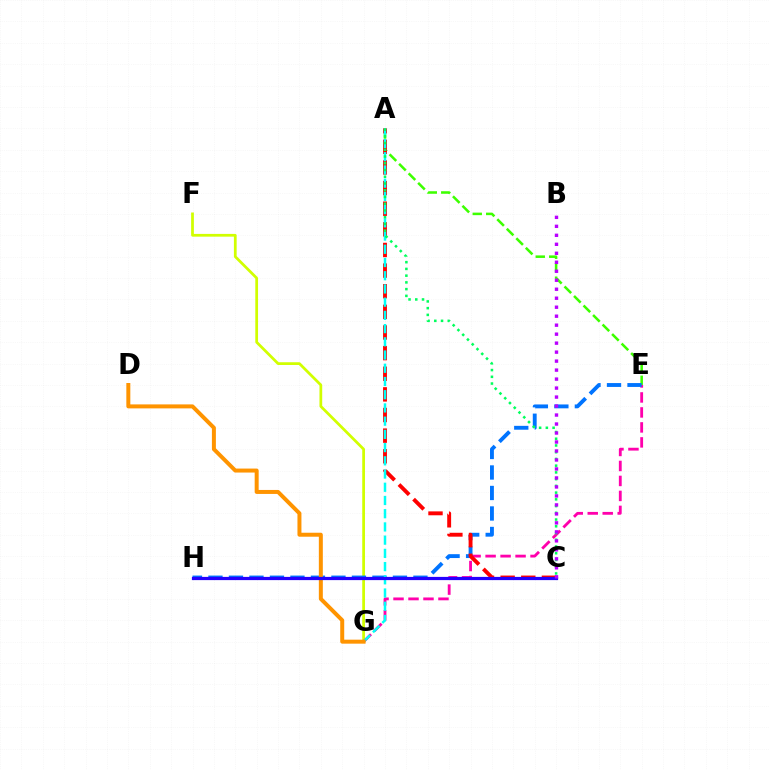{('F', 'G'): [{'color': '#d1ff00', 'line_style': 'solid', 'thickness': 1.98}], ('E', 'G'): [{'color': '#ff00ac', 'line_style': 'dashed', 'thickness': 2.04}], ('A', 'E'): [{'color': '#3dff00', 'line_style': 'dashed', 'thickness': 1.83}], ('E', 'H'): [{'color': '#0074ff', 'line_style': 'dashed', 'thickness': 2.78}], ('A', 'C'): [{'color': '#ff0000', 'line_style': 'dashed', 'thickness': 2.8}, {'color': '#00ff5c', 'line_style': 'dotted', 'thickness': 1.83}], ('A', 'G'): [{'color': '#00fff6', 'line_style': 'dashed', 'thickness': 1.8}], ('D', 'G'): [{'color': '#ff9400', 'line_style': 'solid', 'thickness': 2.87}], ('C', 'H'): [{'color': '#2500ff', 'line_style': 'solid', 'thickness': 2.32}], ('B', 'C'): [{'color': '#b900ff', 'line_style': 'dotted', 'thickness': 2.44}]}